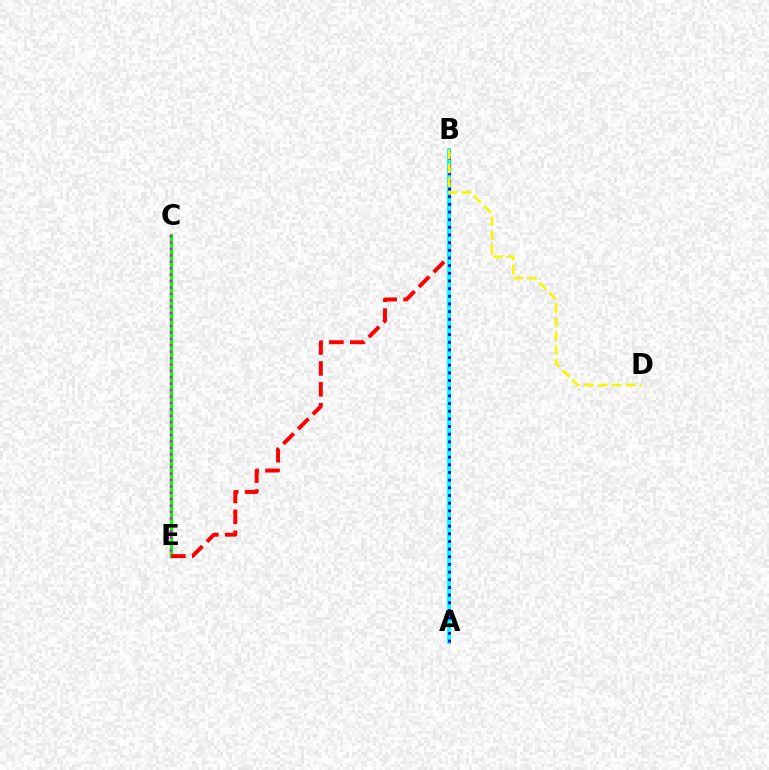{('C', 'E'): [{'color': '#08ff00', 'line_style': 'solid', 'thickness': 2.46}, {'color': '#ee00ff', 'line_style': 'dotted', 'thickness': 1.74}], ('B', 'E'): [{'color': '#ff0000', 'line_style': 'dashed', 'thickness': 2.84}], ('A', 'B'): [{'color': '#00fff6', 'line_style': 'solid', 'thickness': 2.78}, {'color': '#0010ff', 'line_style': 'dotted', 'thickness': 2.08}], ('B', 'D'): [{'color': '#fcf500', 'line_style': 'dashed', 'thickness': 1.88}]}